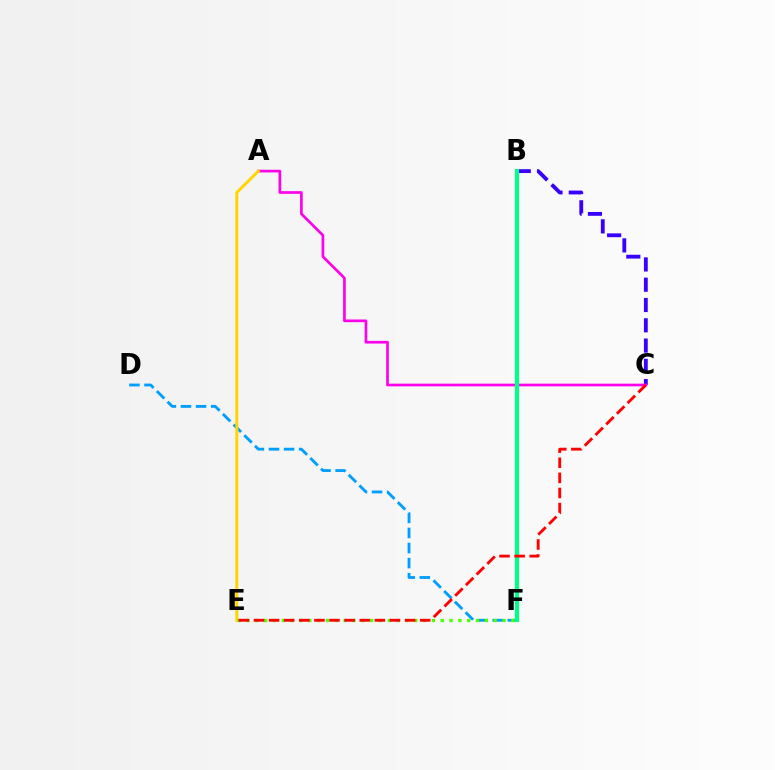{('B', 'C'): [{'color': '#3700ff', 'line_style': 'dashed', 'thickness': 2.76}], ('A', 'C'): [{'color': '#ff00ed', 'line_style': 'solid', 'thickness': 1.94}], ('D', 'F'): [{'color': '#009eff', 'line_style': 'dashed', 'thickness': 2.05}], ('A', 'E'): [{'color': '#ffd500', 'line_style': 'solid', 'thickness': 2.13}], ('E', 'F'): [{'color': '#4fff00', 'line_style': 'dotted', 'thickness': 2.4}], ('B', 'F'): [{'color': '#00ff86', 'line_style': 'solid', 'thickness': 2.99}], ('C', 'E'): [{'color': '#ff0000', 'line_style': 'dashed', 'thickness': 2.05}]}